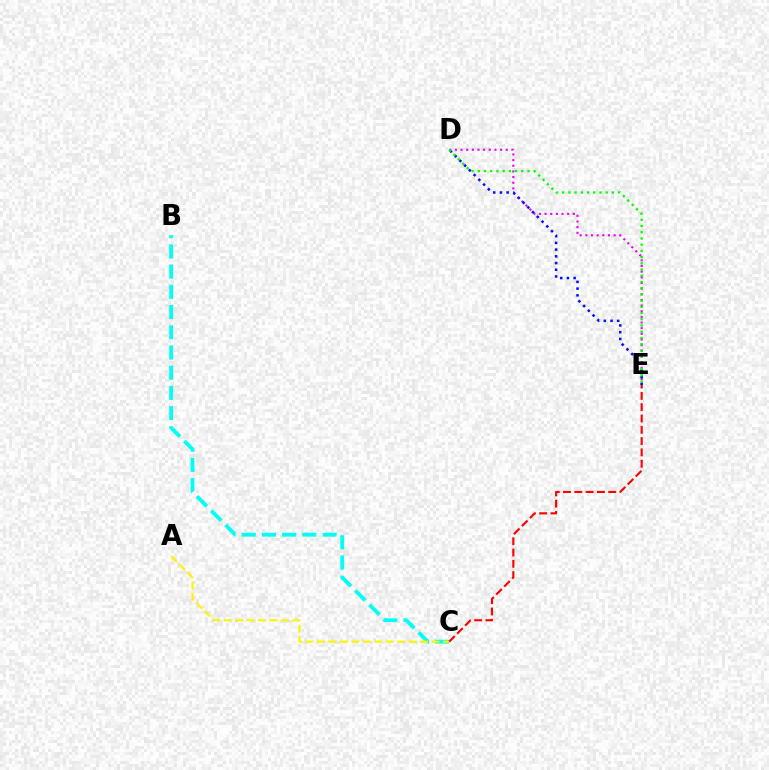{('D', 'E'): [{'color': '#ee00ff', 'line_style': 'dotted', 'thickness': 1.54}, {'color': '#0010ff', 'line_style': 'dotted', 'thickness': 1.82}, {'color': '#08ff00', 'line_style': 'dotted', 'thickness': 1.69}], ('B', 'C'): [{'color': '#00fff6', 'line_style': 'dashed', 'thickness': 2.75}], ('A', 'C'): [{'color': '#fcf500', 'line_style': 'dashed', 'thickness': 1.56}], ('C', 'E'): [{'color': '#ff0000', 'line_style': 'dashed', 'thickness': 1.54}]}